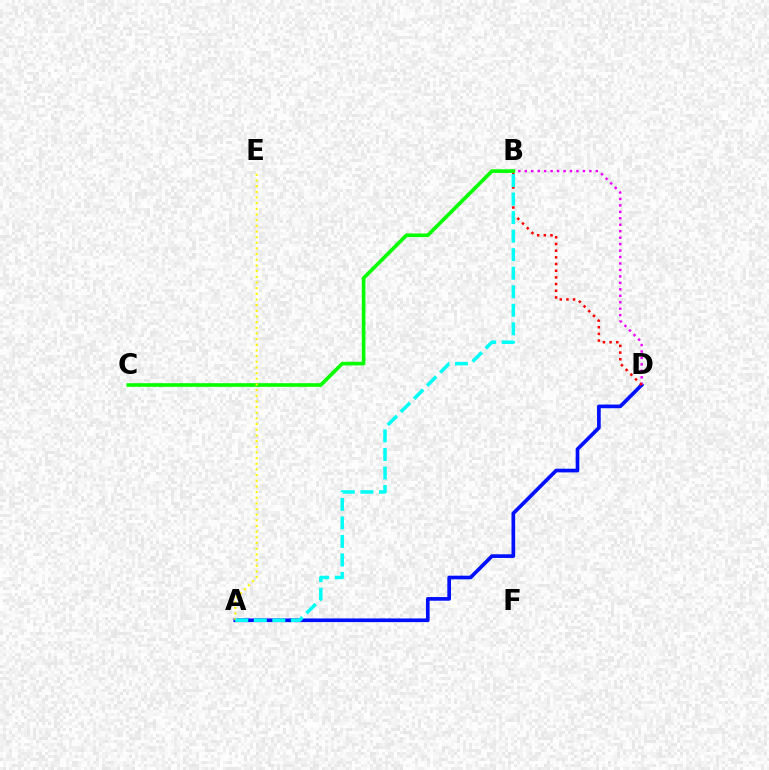{('A', 'D'): [{'color': '#0010ff', 'line_style': 'solid', 'thickness': 2.65}], ('B', 'D'): [{'color': '#ee00ff', 'line_style': 'dotted', 'thickness': 1.75}, {'color': '#ff0000', 'line_style': 'dotted', 'thickness': 1.81}], ('B', 'C'): [{'color': '#08ff00', 'line_style': 'solid', 'thickness': 2.64}], ('A', 'E'): [{'color': '#fcf500', 'line_style': 'dotted', 'thickness': 1.54}], ('A', 'B'): [{'color': '#00fff6', 'line_style': 'dashed', 'thickness': 2.52}]}